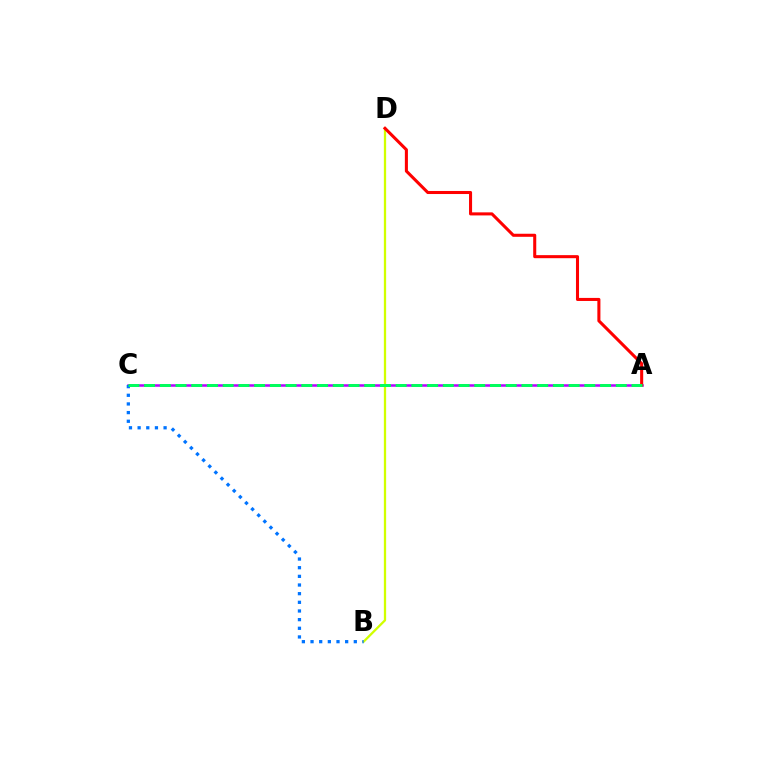{('A', 'C'): [{'color': '#b900ff', 'line_style': 'solid', 'thickness': 1.82}, {'color': '#00ff5c', 'line_style': 'dashed', 'thickness': 2.14}], ('B', 'D'): [{'color': '#d1ff00', 'line_style': 'solid', 'thickness': 1.64}], ('B', 'C'): [{'color': '#0074ff', 'line_style': 'dotted', 'thickness': 2.35}], ('A', 'D'): [{'color': '#ff0000', 'line_style': 'solid', 'thickness': 2.2}]}